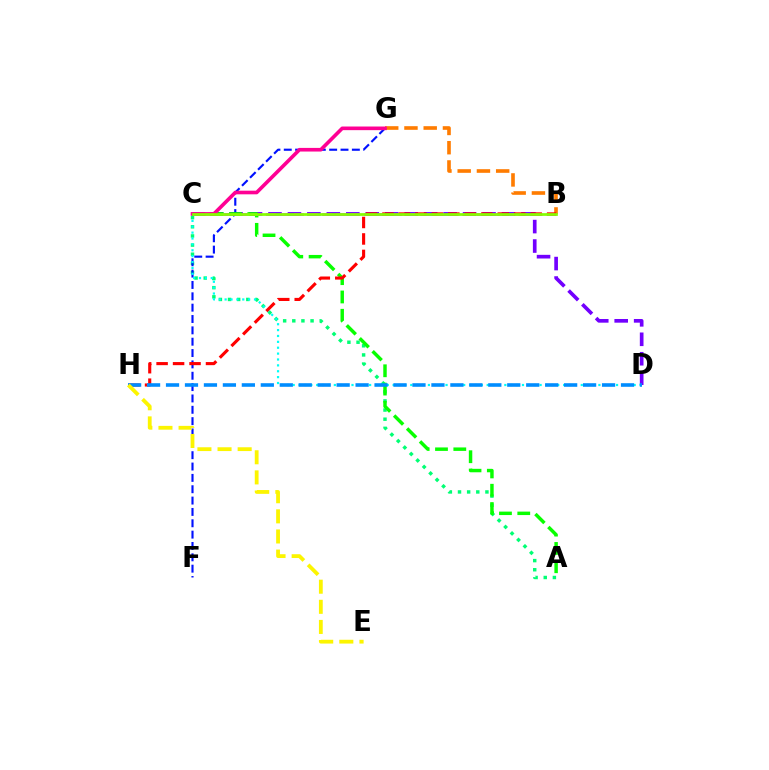{('A', 'C'): [{'color': '#00ff74', 'line_style': 'dotted', 'thickness': 2.48}, {'color': '#08ff00', 'line_style': 'dashed', 'thickness': 2.49}], ('C', 'D'): [{'color': '#7200ff', 'line_style': 'dashed', 'thickness': 2.64}, {'color': '#00fff6', 'line_style': 'dotted', 'thickness': 1.6}], ('B', 'C'): [{'color': '#ee00ff', 'line_style': 'dashed', 'thickness': 1.91}, {'color': '#84ff00', 'line_style': 'solid', 'thickness': 1.97}], ('B', 'G'): [{'color': '#ff7c00', 'line_style': 'dashed', 'thickness': 2.61}], ('F', 'G'): [{'color': '#0010ff', 'line_style': 'dashed', 'thickness': 1.54}], ('B', 'H'): [{'color': '#ff0000', 'line_style': 'dashed', 'thickness': 2.24}], ('C', 'G'): [{'color': '#ff0094', 'line_style': 'solid', 'thickness': 2.62}], ('D', 'H'): [{'color': '#008cff', 'line_style': 'dashed', 'thickness': 2.58}], ('E', 'H'): [{'color': '#fcf500', 'line_style': 'dashed', 'thickness': 2.73}]}